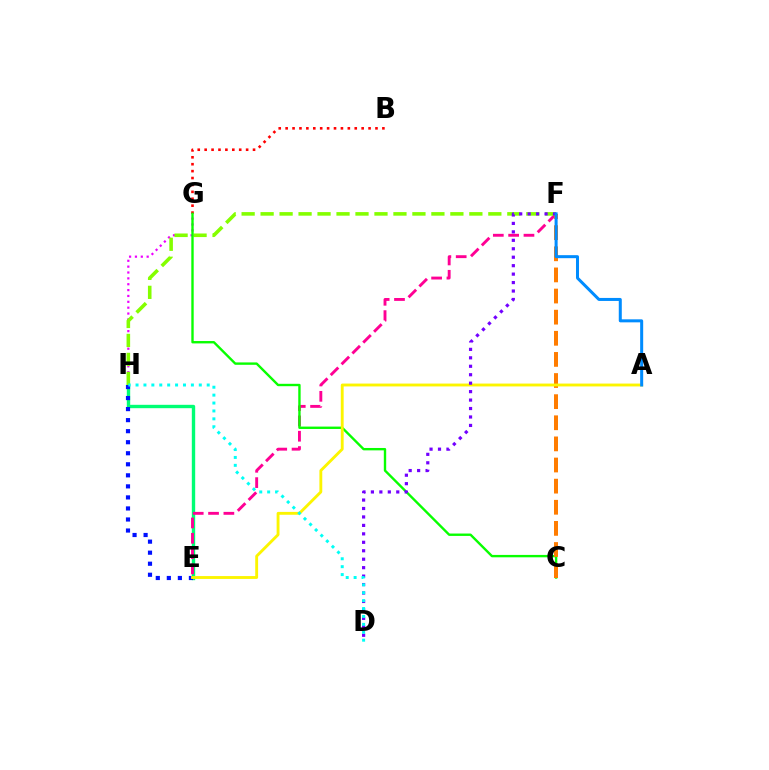{('E', 'H'): [{'color': '#00ff74', 'line_style': 'solid', 'thickness': 2.43}, {'color': '#0010ff', 'line_style': 'dotted', 'thickness': 3.0}], ('B', 'G'): [{'color': '#ff0000', 'line_style': 'dotted', 'thickness': 1.88}], ('G', 'H'): [{'color': '#ee00ff', 'line_style': 'dotted', 'thickness': 1.59}], ('E', 'F'): [{'color': '#ff0094', 'line_style': 'dashed', 'thickness': 2.08}], ('F', 'H'): [{'color': '#84ff00', 'line_style': 'dashed', 'thickness': 2.58}], ('C', 'G'): [{'color': '#08ff00', 'line_style': 'solid', 'thickness': 1.72}], ('C', 'F'): [{'color': '#ff7c00', 'line_style': 'dashed', 'thickness': 2.87}], ('A', 'E'): [{'color': '#fcf500', 'line_style': 'solid', 'thickness': 2.06}], ('D', 'F'): [{'color': '#7200ff', 'line_style': 'dotted', 'thickness': 2.3}], ('A', 'F'): [{'color': '#008cff', 'line_style': 'solid', 'thickness': 2.17}], ('D', 'H'): [{'color': '#00fff6', 'line_style': 'dotted', 'thickness': 2.15}]}